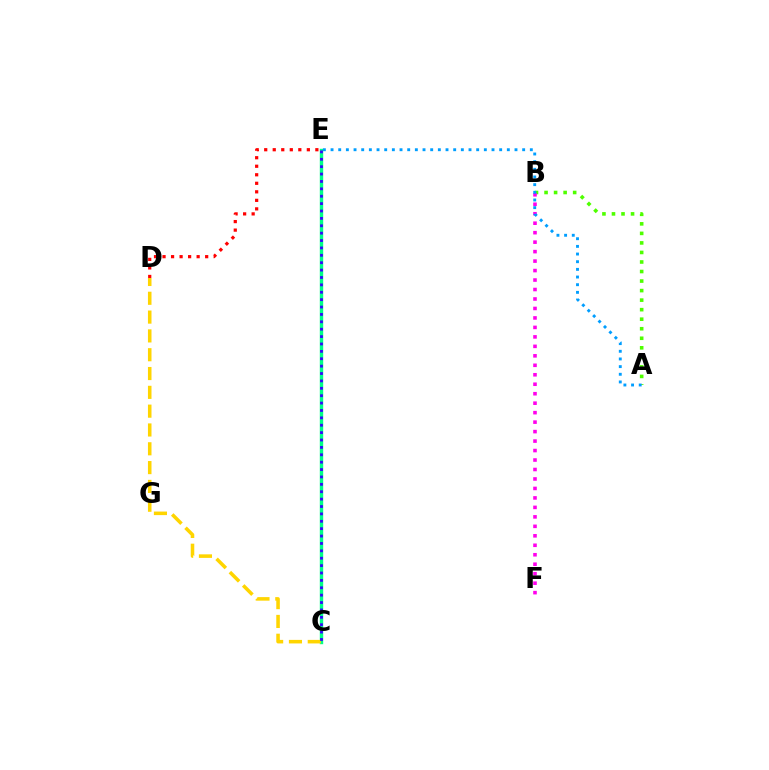{('C', 'E'): [{'color': '#00ff86', 'line_style': 'solid', 'thickness': 2.45}, {'color': '#3700ff', 'line_style': 'dotted', 'thickness': 2.01}], ('A', 'B'): [{'color': '#4fff00', 'line_style': 'dotted', 'thickness': 2.59}], ('C', 'D'): [{'color': '#ffd500', 'line_style': 'dashed', 'thickness': 2.56}], ('D', 'E'): [{'color': '#ff0000', 'line_style': 'dotted', 'thickness': 2.32}], ('B', 'F'): [{'color': '#ff00ed', 'line_style': 'dotted', 'thickness': 2.57}], ('A', 'E'): [{'color': '#009eff', 'line_style': 'dotted', 'thickness': 2.08}]}